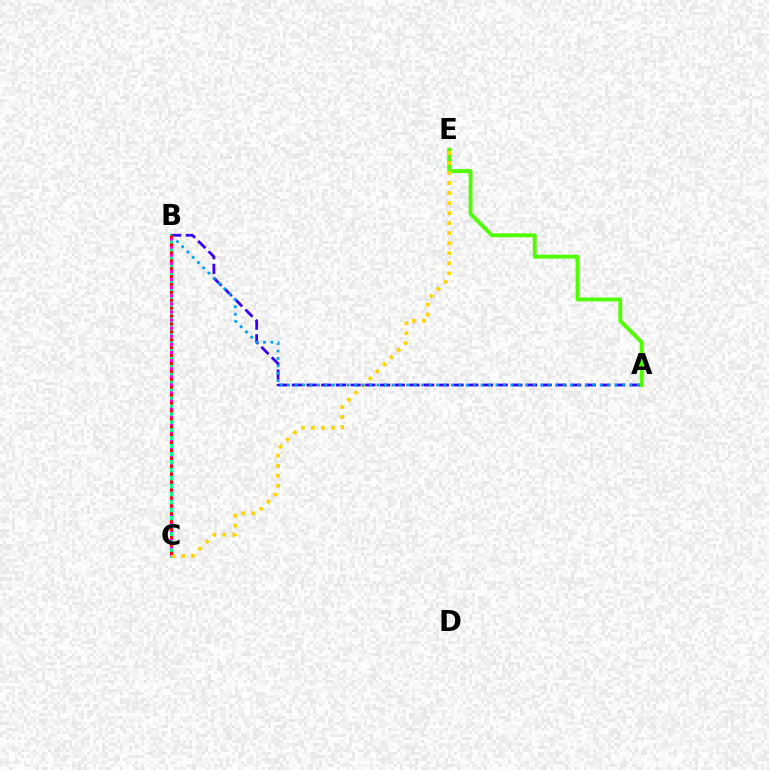{('A', 'E'): [{'color': '#4fff00', 'line_style': 'solid', 'thickness': 2.79}], ('B', 'C'): [{'color': '#00ff86', 'line_style': 'solid', 'thickness': 2.11}, {'color': '#ff00ed', 'line_style': 'dotted', 'thickness': 2.2}, {'color': '#ff0000', 'line_style': 'dotted', 'thickness': 2.15}], ('C', 'E'): [{'color': '#ffd500', 'line_style': 'dotted', 'thickness': 2.72}], ('A', 'B'): [{'color': '#3700ff', 'line_style': 'dashed', 'thickness': 2.0}, {'color': '#009eff', 'line_style': 'dotted', 'thickness': 2.02}]}